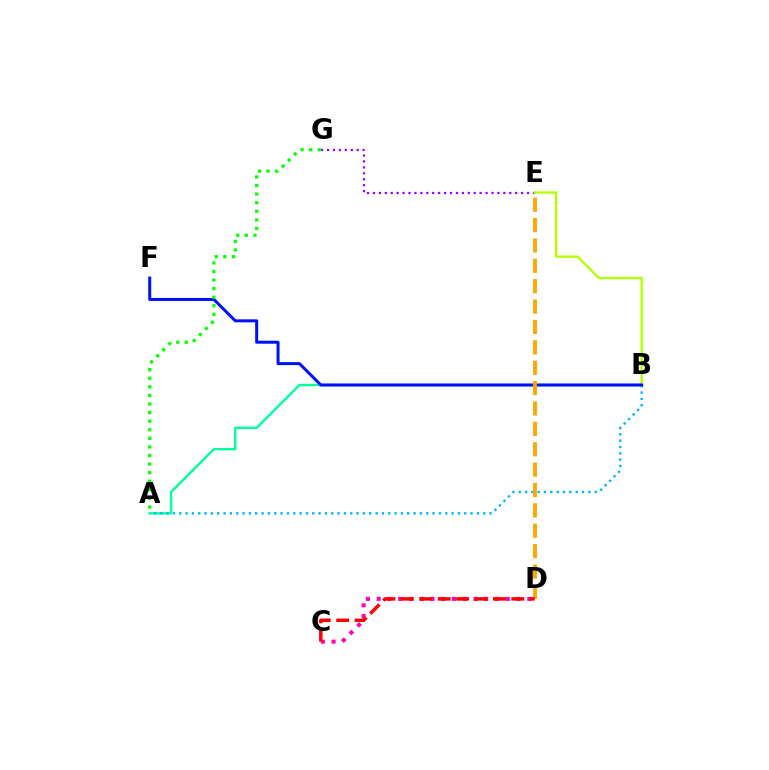{('A', 'B'): [{'color': '#00ff9d', 'line_style': 'solid', 'thickness': 1.72}, {'color': '#00b5ff', 'line_style': 'dotted', 'thickness': 1.72}], ('C', 'D'): [{'color': '#ff00bd', 'line_style': 'dotted', 'thickness': 2.92}, {'color': '#ff0000', 'line_style': 'dashed', 'thickness': 2.5}], ('E', 'G'): [{'color': '#9b00ff', 'line_style': 'dotted', 'thickness': 1.61}], ('B', 'E'): [{'color': '#b3ff00', 'line_style': 'solid', 'thickness': 1.66}], ('B', 'F'): [{'color': '#0010ff', 'line_style': 'solid', 'thickness': 2.16}], ('D', 'E'): [{'color': '#ffa500', 'line_style': 'dashed', 'thickness': 2.77}], ('A', 'G'): [{'color': '#08ff00', 'line_style': 'dotted', 'thickness': 2.33}]}